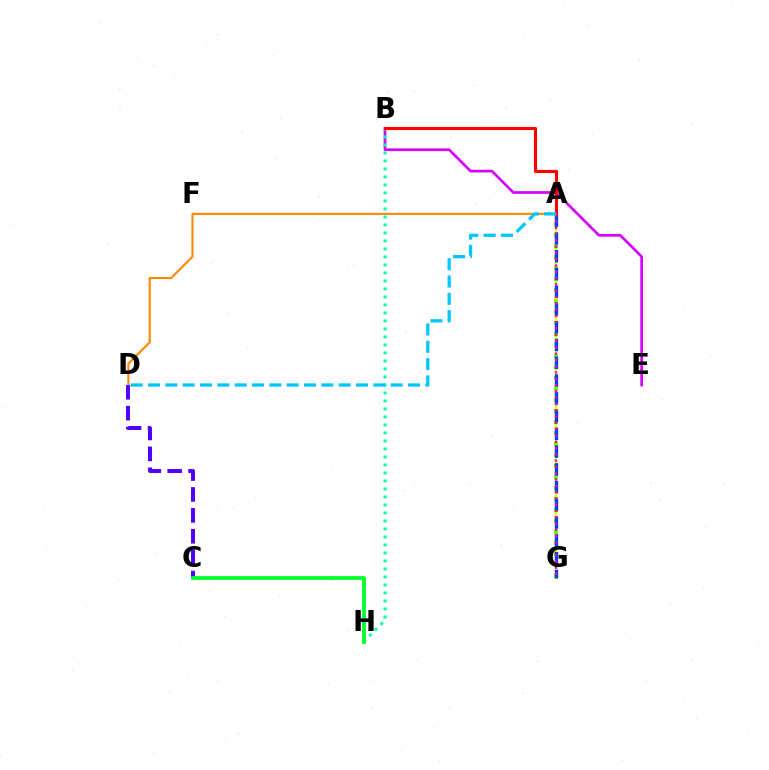{('A', 'D'): [{'color': '#ff8800', 'line_style': 'solid', 'thickness': 1.52}, {'color': '#00c7ff', 'line_style': 'dashed', 'thickness': 2.35}], ('B', 'E'): [{'color': '#d600ff', 'line_style': 'solid', 'thickness': 1.95}], ('A', 'G'): [{'color': '#eeff00', 'line_style': 'solid', 'thickness': 1.73}, {'color': '#66ff00', 'line_style': 'dotted', 'thickness': 2.99}, {'color': '#003fff', 'line_style': 'dashed', 'thickness': 2.41}, {'color': '#ff00a0', 'line_style': 'dotted', 'thickness': 1.71}], ('B', 'H'): [{'color': '#00ffaf', 'line_style': 'dotted', 'thickness': 2.17}], ('C', 'D'): [{'color': '#4f00ff', 'line_style': 'dashed', 'thickness': 2.84}], ('A', 'B'): [{'color': '#ff0000', 'line_style': 'solid', 'thickness': 2.25}], ('C', 'H'): [{'color': '#00ff27', 'line_style': 'solid', 'thickness': 2.68}]}